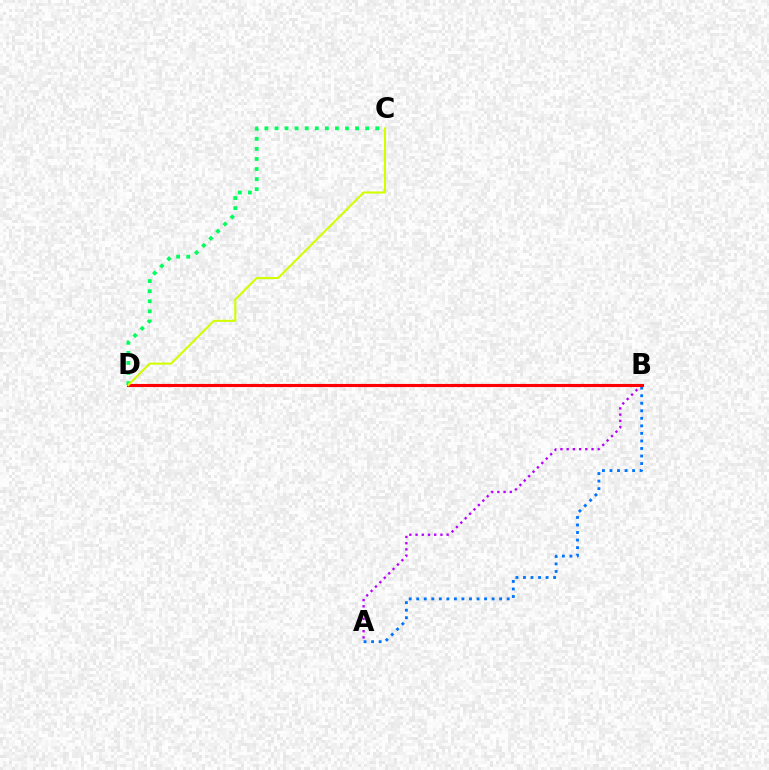{('C', 'D'): [{'color': '#00ff5c', 'line_style': 'dotted', 'thickness': 2.74}, {'color': '#d1ff00', 'line_style': 'solid', 'thickness': 1.51}], ('A', 'B'): [{'color': '#0074ff', 'line_style': 'dotted', 'thickness': 2.05}, {'color': '#b900ff', 'line_style': 'dotted', 'thickness': 1.69}], ('B', 'D'): [{'color': '#ff0000', 'line_style': 'solid', 'thickness': 2.25}]}